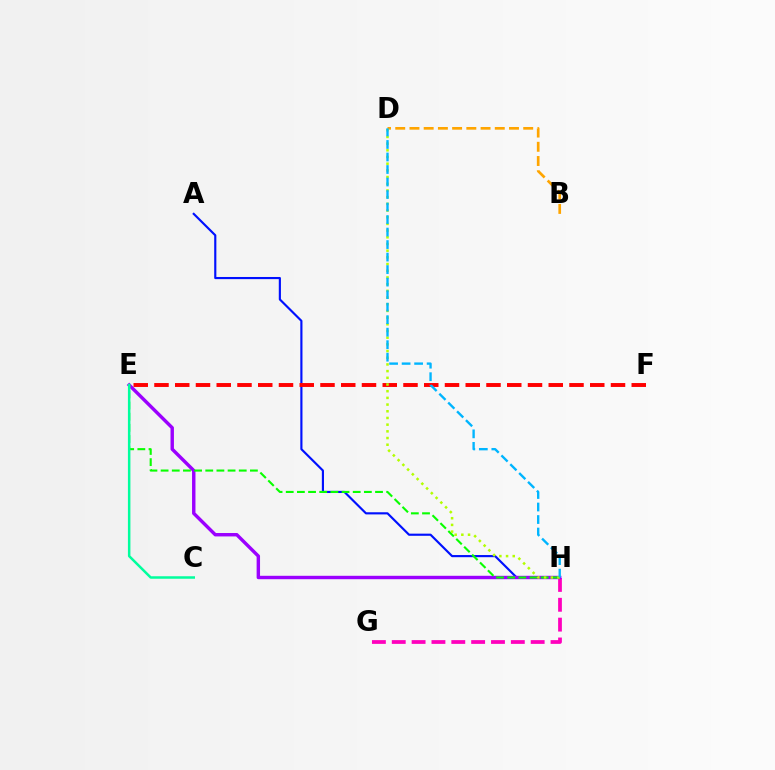{('G', 'H'): [{'color': '#ff00bd', 'line_style': 'dashed', 'thickness': 2.7}], ('B', 'D'): [{'color': '#ffa500', 'line_style': 'dashed', 'thickness': 1.93}], ('A', 'H'): [{'color': '#0010ff', 'line_style': 'solid', 'thickness': 1.55}], ('E', 'H'): [{'color': '#9b00ff', 'line_style': 'solid', 'thickness': 2.46}, {'color': '#08ff00', 'line_style': 'dashed', 'thickness': 1.52}], ('E', 'F'): [{'color': '#ff0000', 'line_style': 'dashed', 'thickness': 2.82}], ('D', 'H'): [{'color': '#b3ff00', 'line_style': 'dotted', 'thickness': 1.82}, {'color': '#00b5ff', 'line_style': 'dashed', 'thickness': 1.7}], ('C', 'E'): [{'color': '#00ff9d', 'line_style': 'solid', 'thickness': 1.8}]}